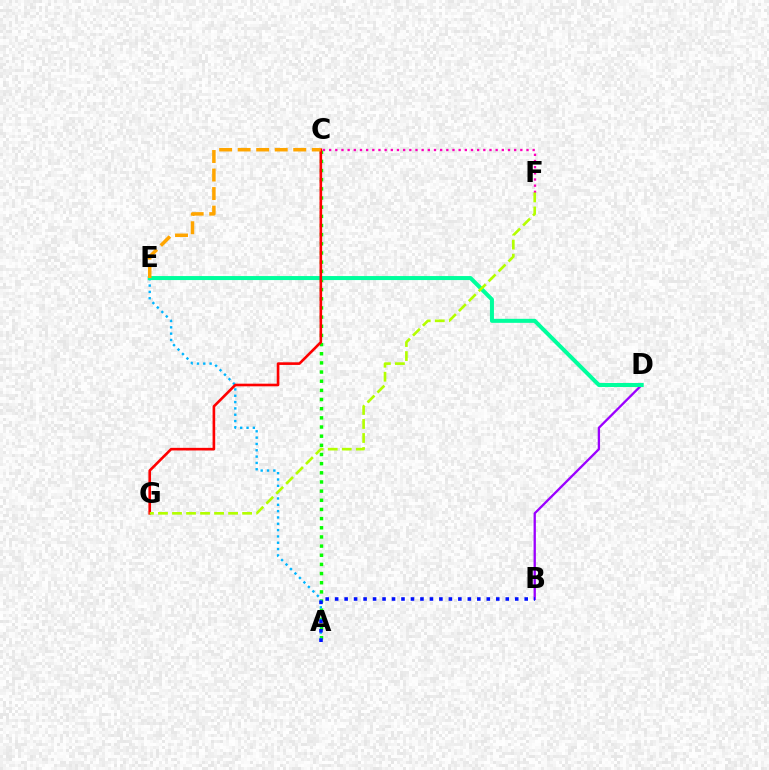{('A', 'C'): [{'color': '#08ff00', 'line_style': 'dotted', 'thickness': 2.49}], ('B', 'D'): [{'color': '#9b00ff', 'line_style': 'solid', 'thickness': 1.67}], ('A', 'E'): [{'color': '#00b5ff', 'line_style': 'dotted', 'thickness': 1.72}], ('D', 'E'): [{'color': '#00ff9d', 'line_style': 'solid', 'thickness': 2.89}], ('C', 'G'): [{'color': '#ff0000', 'line_style': 'solid', 'thickness': 1.89}], ('A', 'B'): [{'color': '#0010ff', 'line_style': 'dotted', 'thickness': 2.58}], ('C', 'E'): [{'color': '#ffa500', 'line_style': 'dashed', 'thickness': 2.52}], ('C', 'F'): [{'color': '#ff00bd', 'line_style': 'dotted', 'thickness': 1.68}], ('F', 'G'): [{'color': '#b3ff00', 'line_style': 'dashed', 'thickness': 1.9}]}